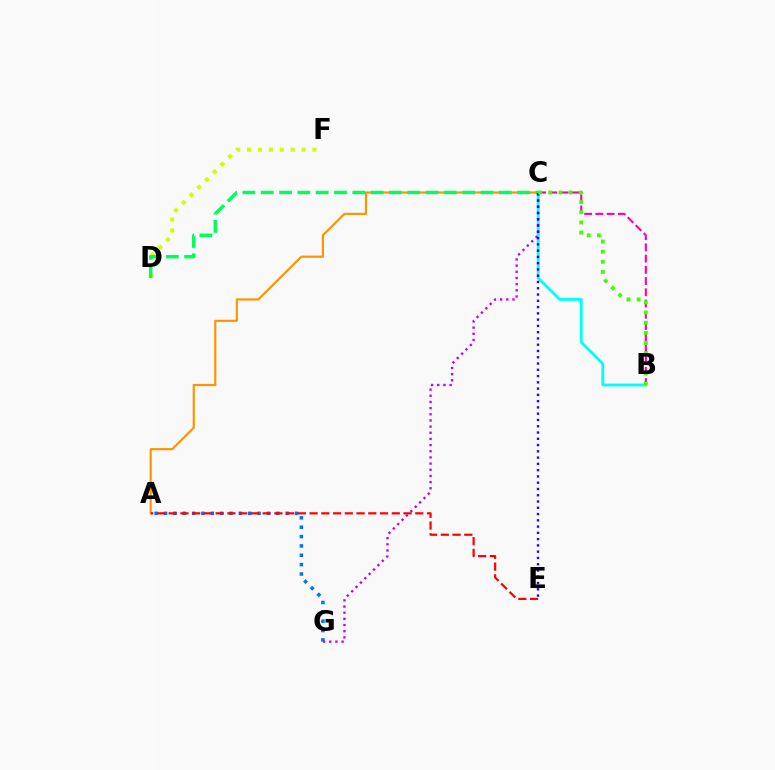{('A', 'C'): [{'color': '#ff9400', 'line_style': 'solid', 'thickness': 1.56}], ('B', 'C'): [{'color': '#ff00ac', 'line_style': 'dashed', 'thickness': 1.53}, {'color': '#00fff6', 'line_style': 'solid', 'thickness': 2.02}, {'color': '#3dff00', 'line_style': 'dotted', 'thickness': 2.76}], ('A', 'G'): [{'color': '#0074ff', 'line_style': 'dotted', 'thickness': 2.54}], ('D', 'F'): [{'color': '#d1ff00', 'line_style': 'dotted', 'thickness': 2.96}], ('C', 'D'): [{'color': '#00ff5c', 'line_style': 'dashed', 'thickness': 2.49}], ('A', 'E'): [{'color': '#ff0000', 'line_style': 'dashed', 'thickness': 1.59}], ('C', 'G'): [{'color': '#b900ff', 'line_style': 'dotted', 'thickness': 1.68}], ('C', 'E'): [{'color': '#2500ff', 'line_style': 'dotted', 'thickness': 1.7}]}